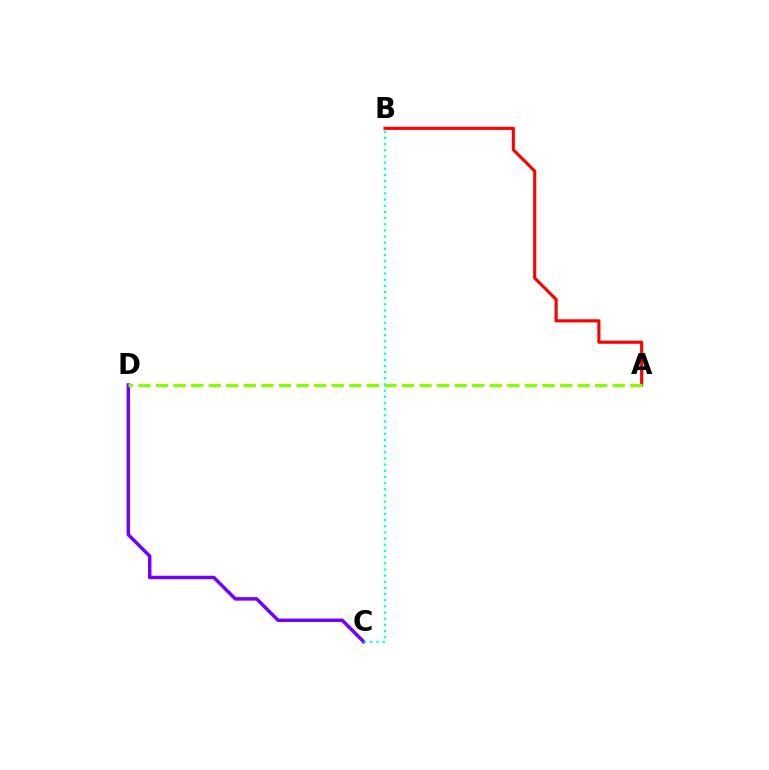{('C', 'D'): [{'color': '#7200ff', 'line_style': 'solid', 'thickness': 2.5}], ('A', 'B'): [{'color': '#ff0000', 'line_style': 'solid', 'thickness': 2.25}], ('A', 'D'): [{'color': '#84ff00', 'line_style': 'dashed', 'thickness': 2.39}], ('B', 'C'): [{'color': '#00fff6', 'line_style': 'dotted', 'thickness': 1.67}]}